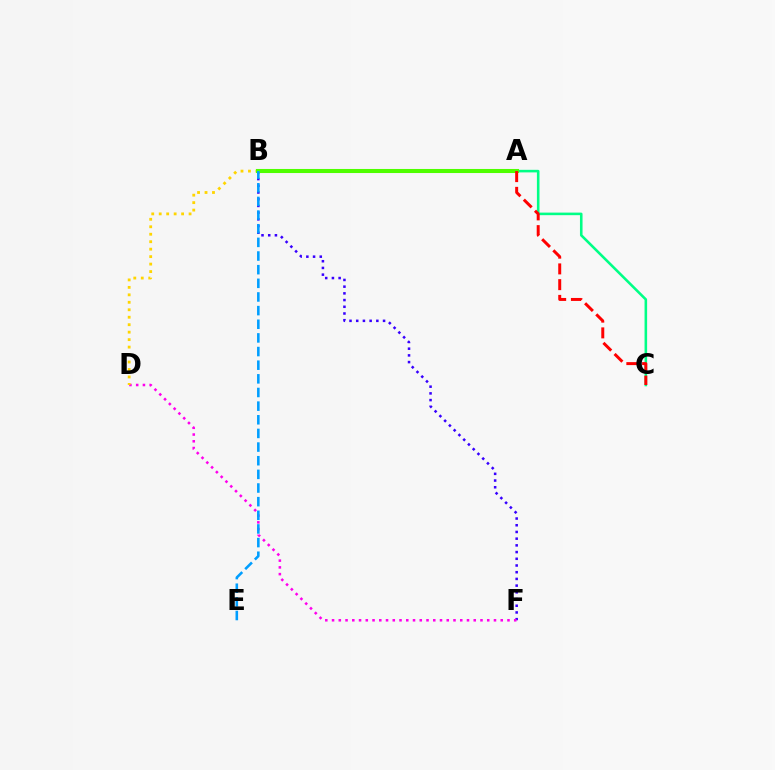{('B', 'F'): [{'color': '#3700ff', 'line_style': 'dotted', 'thickness': 1.82}], ('D', 'F'): [{'color': '#ff00ed', 'line_style': 'dotted', 'thickness': 1.83}], ('A', 'C'): [{'color': '#00ff86', 'line_style': 'solid', 'thickness': 1.85}, {'color': '#ff0000', 'line_style': 'dashed', 'thickness': 2.14}], ('B', 'D'): [{'color': '#ffd500', 'line_style': 'dotted', 'thickness': 2.03}], ('A', 'B'): [{'color': '#4fff00', 'line_style': 'solid', 'thickness': 2.93}], ('B', 'E'): [{'color': '#009eff', 'line_style': 'dashed', 'thickness': 1.85}]}